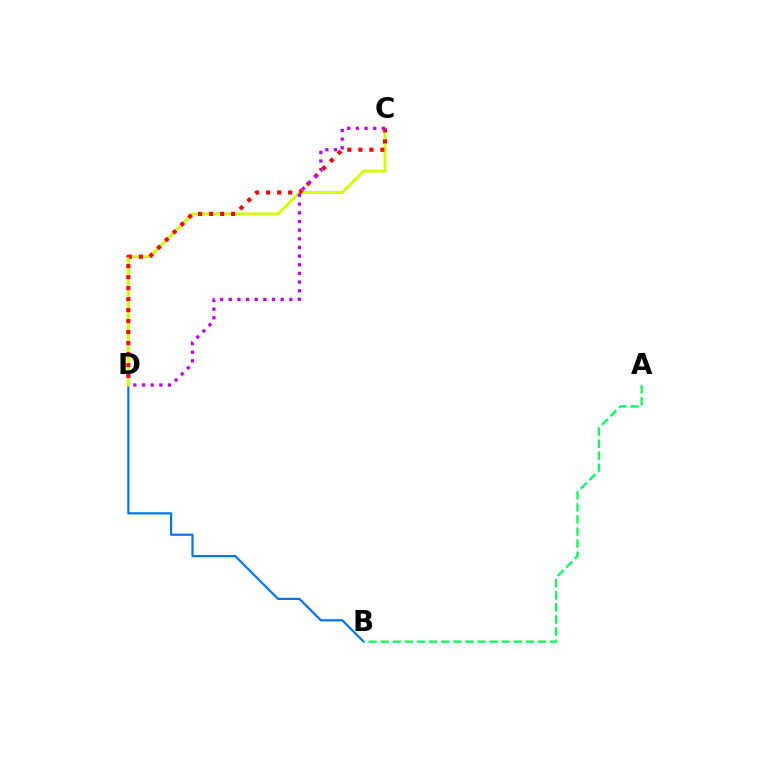{('B', 'D'): [{'color': '#0074ff', 'line_style': 'solid', 'thickness': 1.58}], ('C', 'D'): [{'color': '#d1ff00', 'line_style': 'solid', 'thickness': 2.14}, {'color': '#ff0000', 'line_style': 'dotted', 'thickness': 2.99}, {'color': '#b900ff', 'line_style': 'dotted', 'thickness': 2.35}], ('A', 'B'): [{'color': '#00ff5c', 'line_style': 'dashed', 'thickness': 1.64}]}